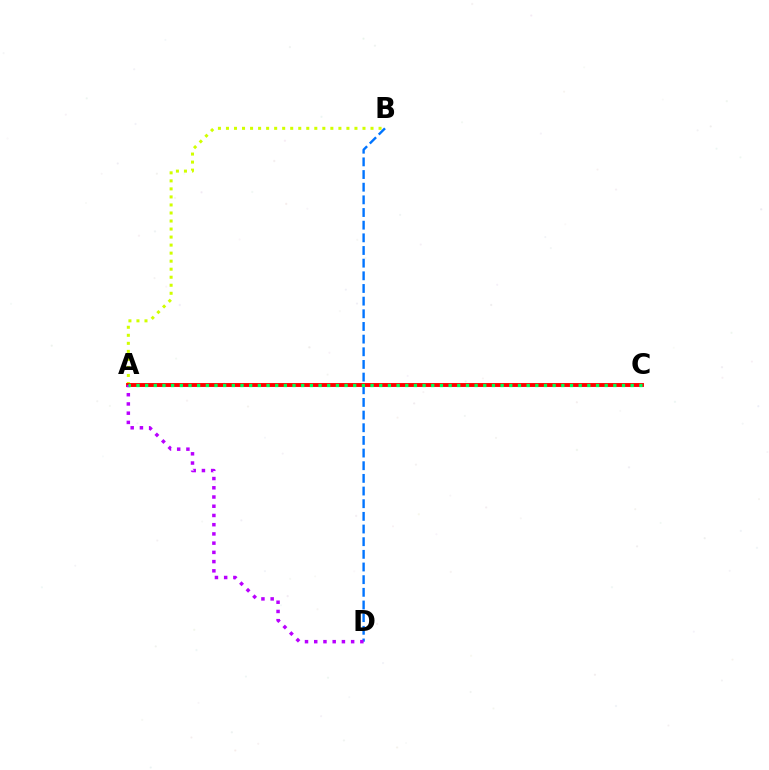{('A', 'B'): [{'color': '#d1ff00', 'line_style': 'dotted', 'thickness': 2.18}], ('B', 'D'): [{'color': '#0074ff', 'line_style': 'dashed', 'thickness': 1.72}], ('A', 'C'): [{'color': '#ff0000', 'line_style': 'solid', 'thickness': 2.8}, {'color': '#00ff5c', 'line_style': 'dotted', 'thickness': 2.36}], ('A', 'D'): [{'color': '#b900ff', 'line_style': 'dotted', 'thickness': 2.51}]}